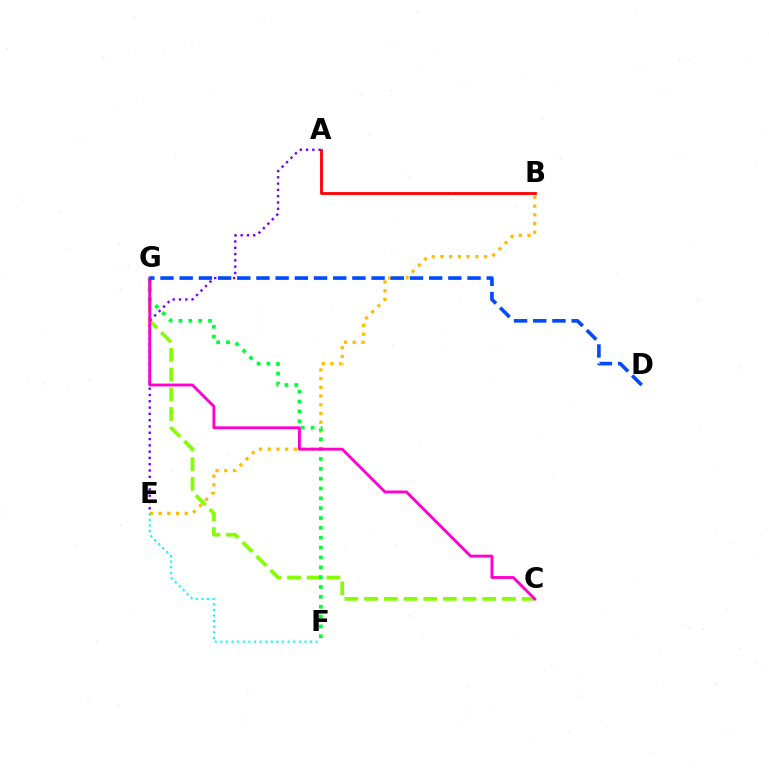{('C', 'G'): [{'color': '#84ff00', 'line_style': 'dashed', 'thickness': 2.68}, {'color': '#ff00cf', 'line_style': 'solid', 'thickness': 2.07}], ('B', 'E'): [{'color': '#ffbd00', 'line_style': 'dotted', 'thickness': 2.37}], ('F', 'G'): [{'color': '#00ff39', 'line_style': 'dotted', 'thickness': 2.68}], ('A', 'E'): [{'color': '#7200ff', 'line_style': 'dotted', 'thickness': 1.71}], ('E', 'F'): [{'color': '#00fff6', 'line_style': 'dotted', 'thickness': 1.52}], ('A', 'B'): [{'color': '#ff0000', 'line_style': 'solid', 'thickness': 2.03}], ('D', 'G'): [{'color': '#004bff', 'line_style': 'dashed', 'thickness': 2.61}]}